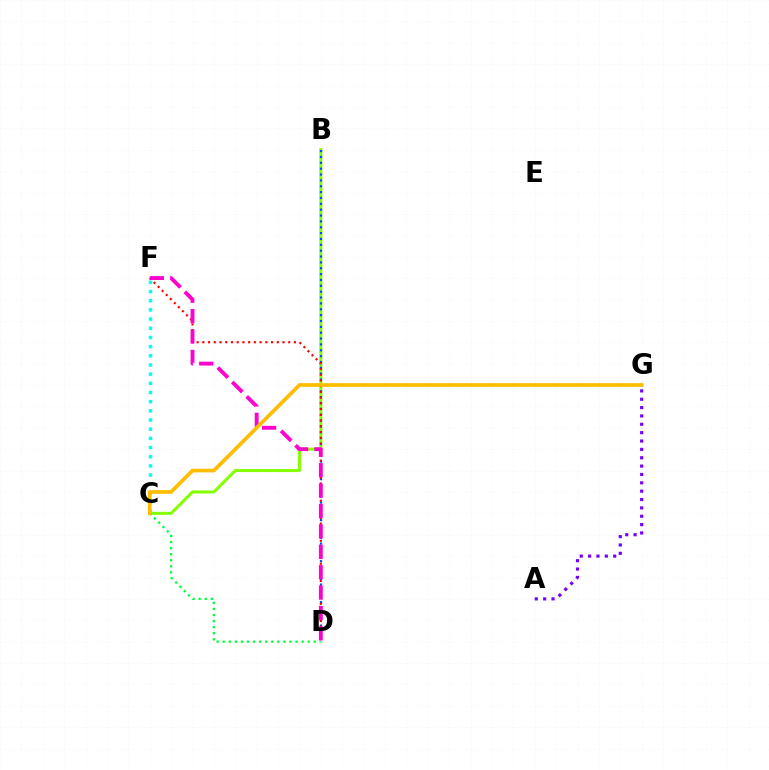{('B', 'C'): [{'color': '#84ff00', 'line_style': 'solid', 'thickness': 2.18}], ('A', 'G'): [{'color': '#7200ff', 'line_style': 'dotted', 'thickness': 2.27}], ('B', 'D'): [{'color': '#004bff', 'line_style': 'dotted', 'thickness': 1.59}], ('D', 'F'): [{'color': '#ff0000', 'line_style': 'dotted', 'thickness': 1.56}, {'color': '#ff00cf', 'line_style': 'dashed', 'thickness': 2.77}], ('C', 'D'): [{'color': '#00ff39', 'line_style': 'dotted', 'thickness': 1.65}], ('C', 'F'): [{'color': '#00fff6', 'line_style': 'dotted', 'thickness': 2.49}], ('C', 'G'): [{'color': '#ffbd00', 'line_style': 'solid', 'thickness': 2.66}]}